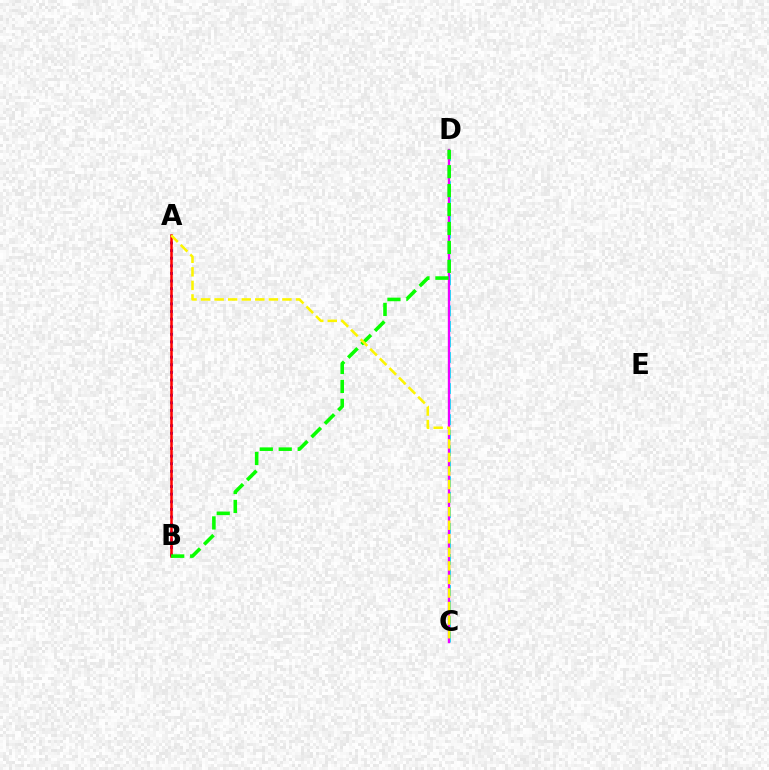{('A', 'B'): [{'color': '#0010ff', 'line_style': 'dotted', 'thickness': 2.07}, {'color': '#ff0000', 'line_style': 'solid', 'thickness': 1.81}], ('C', 'D'): [{'color': '#00fff6', 'line_style': 'dashed', 'thickness': 2.11}, {'color': '#ee00ff', 'line_style': 'solid', 'thickness': 1.7}], ('B', 'D'): [{'color': '#08ff00', 'line_style': 'dashed', 'thickness': 2.57}], ('A', 'C'): [{'color': '#fcf500', 'line_style': 'dashed', 'thickness': 1.84}]}